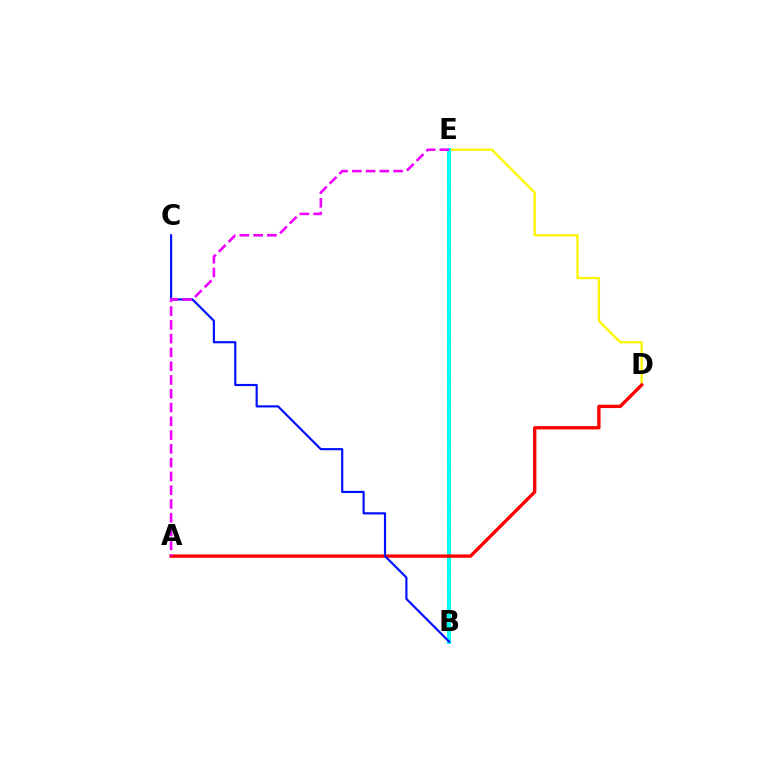{('B', 'E'): [{'color': '#08ff00', 'line_style': 'dashed', 'thickness': 2.9}, {'color': '#00fff6', 'line_style': 'solid', 'thickness': 2.86}], ('D', 'E'): [{'color': '#fcf500', 'line_style': 'solid', 'thickness': 1.66}], ('A', 'D'): [{'color': '#ff0000', 'line_style': 'solid', 'thickness': 2.41}], ('B', 'C'): [{'color': '#0010ff', 'line_style': 'solid', 'thickness': 1.56}], ('A', 'E'): [{'color': '#ee00ff', 'line_style': 'dashed', 'thickness': 1.87}]}